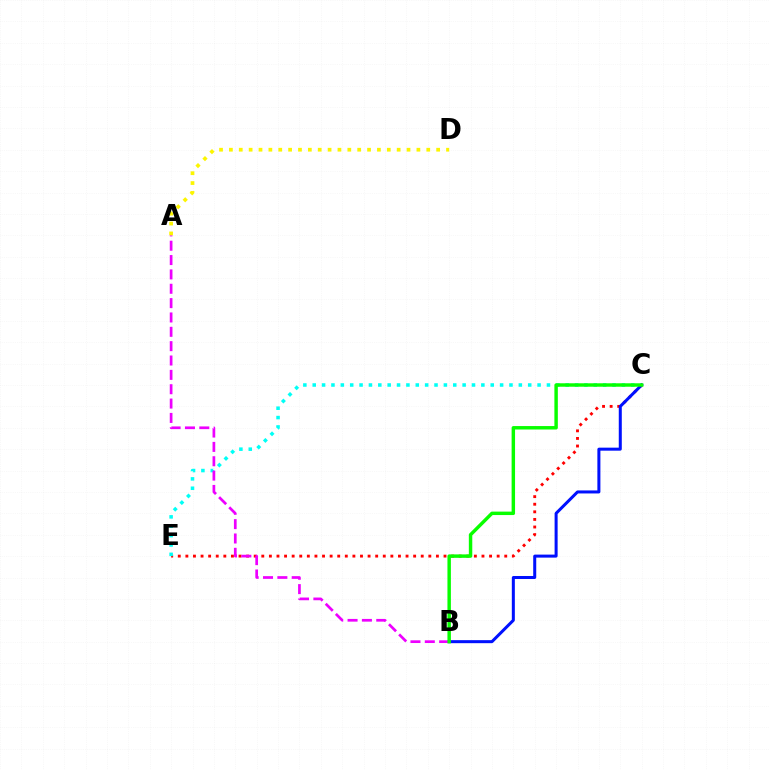{('C', 'E'): [{'color': '#ff0000', 'line_style': 'dotted', 'thickness': 2.06}, {'color': '#00fff6', 'line_style': 'dotted', 'thickness': 2.55}], ('B', 'C'): [{'color': '#0010ff', 'line_style': 'solid', 'thickness': 2.17}, {'color': '#08ff00', 'line_style': 'solid', 'thickness': 2.48}], ('A', 'B'): [{'color': '#ee00ff', 'line_style': 'dashed', 'thickness': 1.95}], ('A', 'D'): [{'color': '#fcf500', 'line_style': 'dotted', 'thickness': 2.68}]}